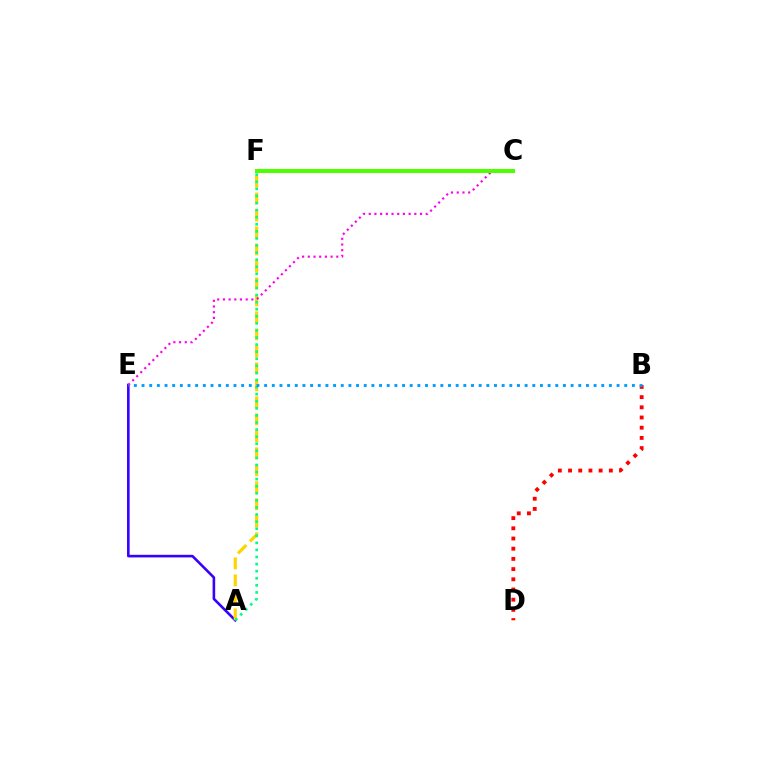{('A', 'E'): [{'color': '#3700ff', 'line_style': 'solid', 'thickness': 1.88}], ('A', 'F'): [{'color': '#ffd500', 'line_style': 'dashed', 'thickness': 2.31}, {'color': '#00ff86', 'line_style': 'dotted', 'thickness': 1.92}], ('C', 'E'): [{'color': '#ff00ed', 'line_style': 'dotted', 'thickness': 1.55}], ('B', 'D'): [{'color': '#ff0000', 'line_style': 'dotted', 'thickness': 2.77}], ('C', 'F'): [{'color': '#4fff00', 'line_style': 'solid', 'thickness': 2.9}], ('B', 'E'): [{'color': '#009eff', 'line_style': 'dotted', 'thickness': 2.08}]}